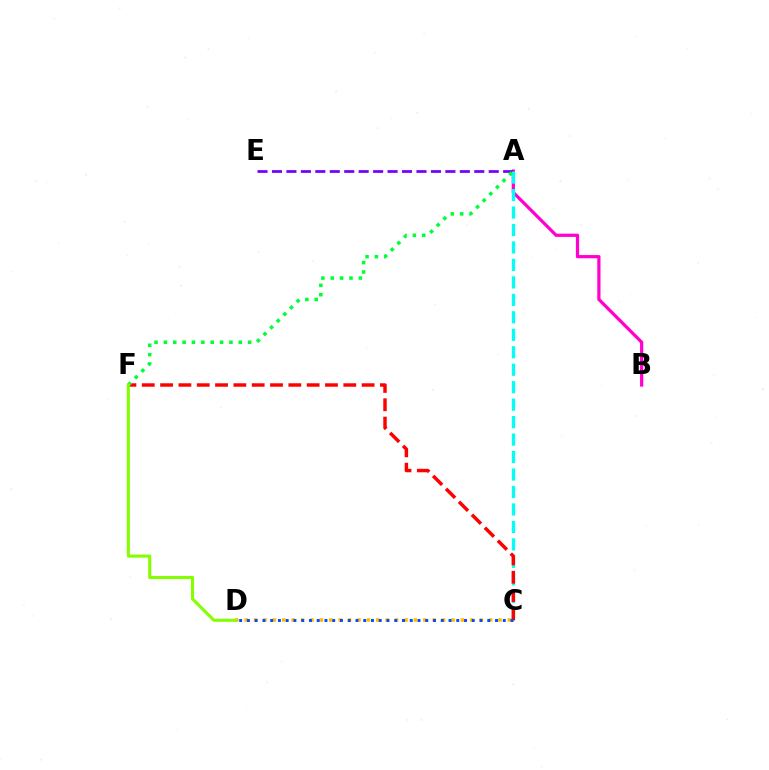{('C', 'D'): [{'color': '#ffbd00', 'line_style': 'dotted', 'thickness': 2.55}, {'color': '#004bff', 'line_style': 'dotted', 'thickness': 2.11}], ('A', 'B'): [{'color': '#ff00cf', 'line_style': 'solid', 'thickness': 2.32}], ('A', 'E'): [{'color': '#7200ff', 'line_style': 'dashed', 'thickness': 1.96}], ('A', 'C'): [{'color': '#00fff6', 'line_style': 'dashed', 'thickness': 2.37}], ('C', 'F'): [{'color': '#ff0000', 'line_style': 'dashed', 'thickness': 2.49}], ('A', 'F'): [{'color': '#00ff39', 'line_style': 'dotted', 'thickness': 2.54}], ('D', 'F'): [{'color': '#84ff00', 'line_style': 'solid', 'thickness': 2.21}]}